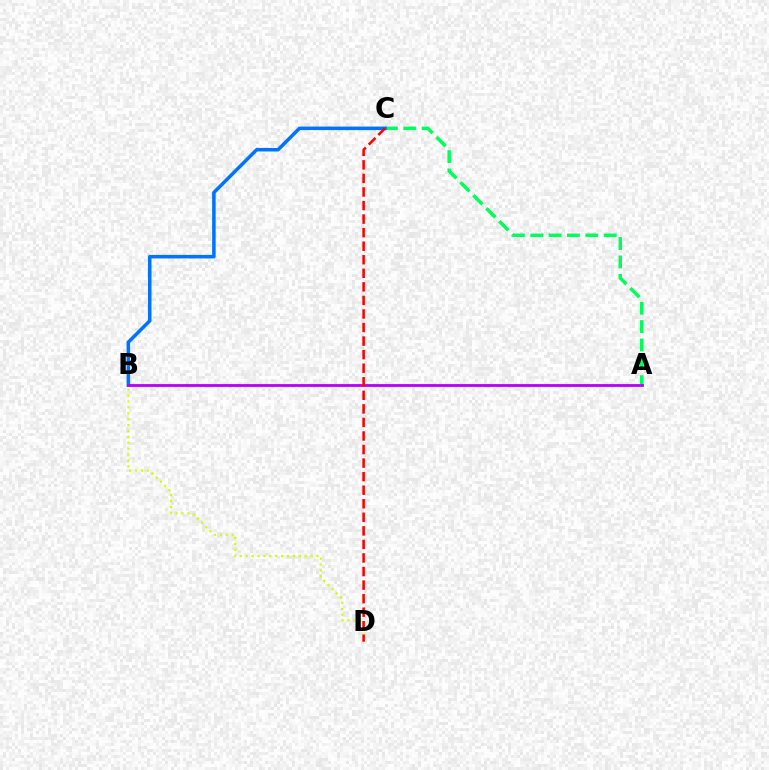{('A', 'C'): [{'color': '#00ff5c', 'line_style': 'dashed', 'thickness': 2.5}], ('B', 'C'): [{'color': '#0074ff', 'line_style': 'solid', 'thickness': 2.53}], ('B', 'D'): [{'color': '#d1ff00', 'line_style': 'dotted', 'thickness': 1.6}], ('A', 'B'): [{'color': '#b900ff', 'line_style': 'solid', 'thickness': 2.04}], ('C', 'D'): [{'color': '#ff0000', 'line_style': 'dashed', 'thickness': 1.84}]}